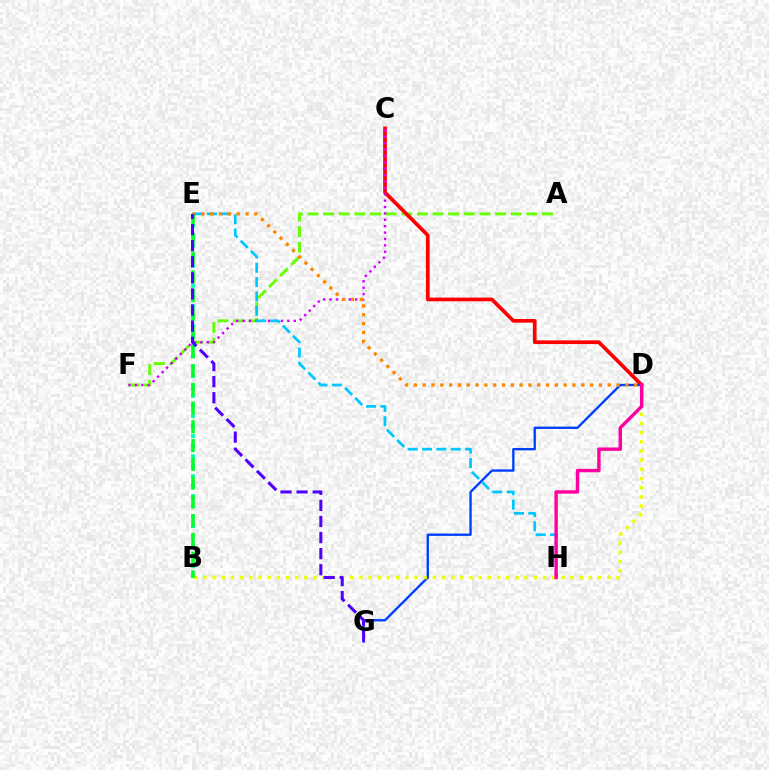{('A', 'F'): [{'color': '#66ff00', 'line_style': 'dashed', 'thickness': 2.12}], ('C', 'D'): [{'color': '#ff0000', 'line_style': 'solid', 'thickness': 2.65}], ('B', 'E'): [{'color': '#00ffaf', 'line_style': 'dotted', 'thickness': 2.72}, {'color': '#00ff27', 'line_style': 'dashed', 'thickness': 2.55}], ('D', 'G'): [{'color': '#003fff', 'line_style': 'solid', 'thickness': 1.69}], ('C', 'F'): [{'color': '#d600ff', 'line_style': 'dotted', 'thickness': 1.74}], ('E', 'H'): [{'color': '#00c7ff', 'line_style': 'dashed', 'thickness': 1.95}], ('B', 'D'): [{'color': '#eeff00', 'line_style': 'dotted', 'thickness': 2.49}], ('D', 'E'): [{'color': '#ff8800', 'line_style': 'dotted', 'thickness': 2.39}], ('D', 'H'): [{'color': '#ff00a0', 'line_style': 'solid', 'thickness': 2.45}], ('E', 'G'): [{'color': '#4f00ff', 'line_style': 'dashed', 'thickness': 2.19}]}